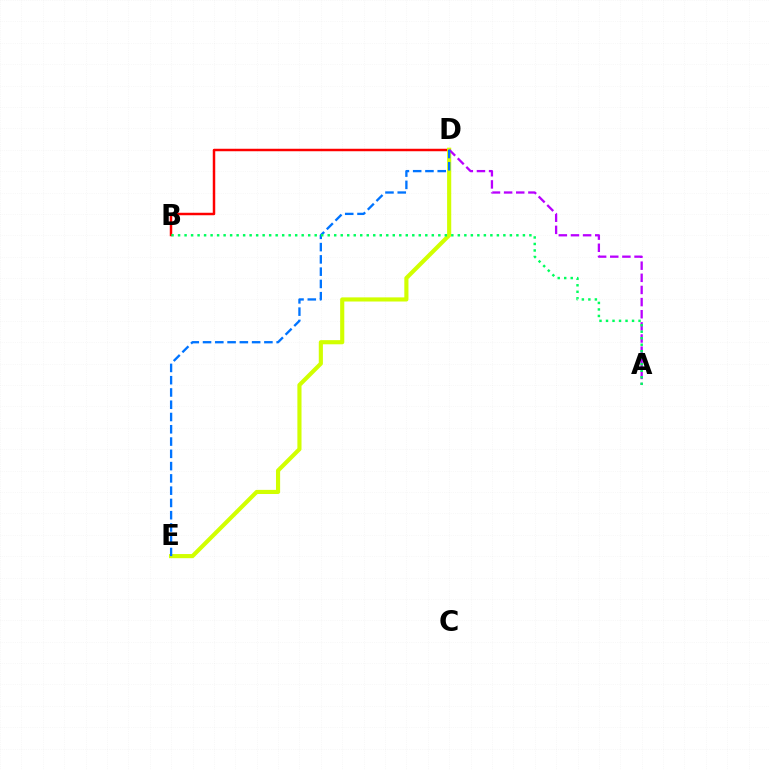{('B', 'D'): [{'color': '#ff0000', 'line_style': 'solid', 'thickness': 1.78}], ('D', 'E'): [{'color': '#d1ff00', 'line_style': 'solid', 'thickness': 2.98}, {'color': '#0074ff', 'line_style': 'dashed', 'thickness': 1.67}], ('A', 'D'): [{'color': '#b900ff', 'line_style': 'dashed', 'thickness': 1.65}], ('A', 'B'): [{'color': '#00ff5c', 'line_style': 'dotted', 'thickness': 1.77}]}